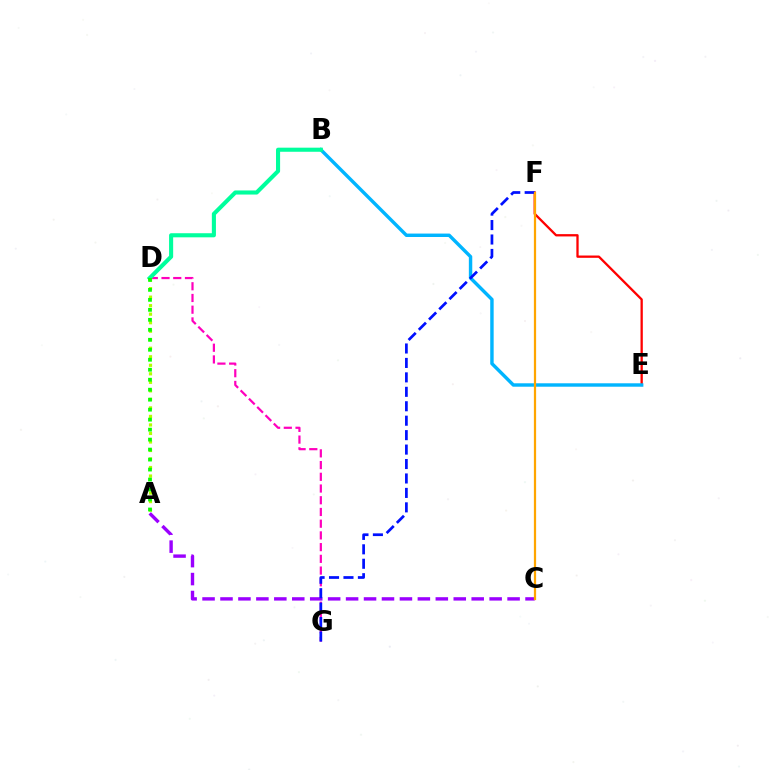{('D', 'G'): [{'color': '#ff00bd', 'line_style': 'dashed', 'thickness': 1.59}], ('A', 'C'): [{'color': '#9b00ff', 'line_style': 'dashed', 'thickness': 2.44}], ('E', 'F'): [{'color': '#ff0000', 'line_style': 'solid', 'thickness': 1.66}], ('B', 'E'): [{'color': '#00b5ff', 'line_style': 'solid', 'thickness': 2.46}], ('F', 'G'): [{'color': '#0010ff', 'line_style': 'dashed', 'thickness': 1.96}], ('B', 'D'): [{'color': '#00ff9d', 'line_style': 'solid', 'thickness': 2.95}], ('C', 'F'): [{'color': '#ffa500', 'line_style': 'solid', 'thickness': 1.62}], ('A', 'D'): [{'color': '#b3ff00', 'line_style': 'dotted', 'thickness': 2.31}, {'color': '#08ff00', 'line_style': 'dotted', 'thickness': 2.71}]}